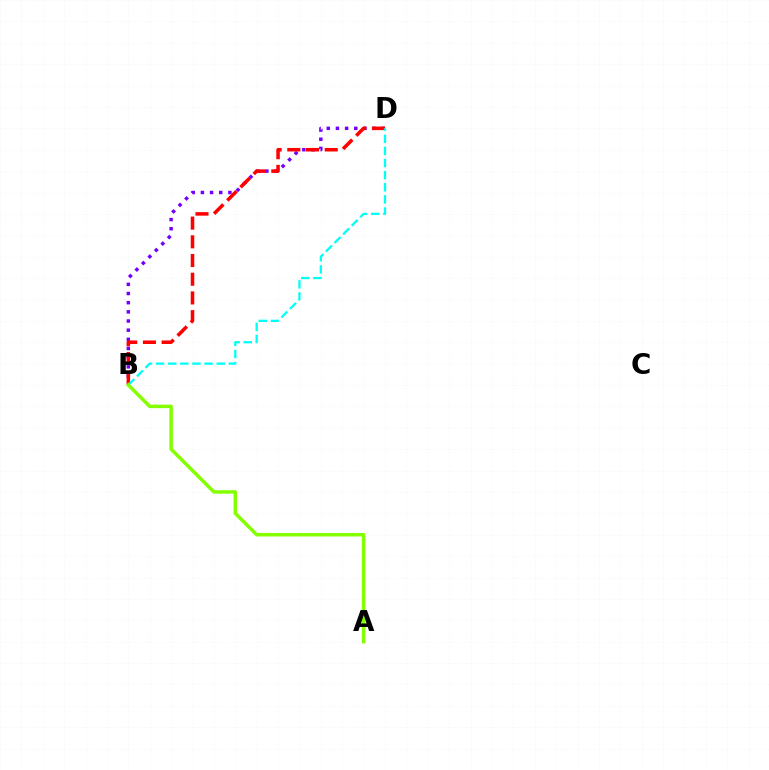{('B', 'D'): [{'color': '#7200ff', 'line_style': 'dotted', 'thickness': 2.49}, {'color': '#ff0000', 'line_style': 'dashed', 'thickness': 2.54}, {'color': '#00fff6', 'line_style': 'dashed', 'thickness': 1.65}], ('A', 'B'): [{'color': '#84ff00', 'line_style': 'solid', 'thickness': 2.51}]}